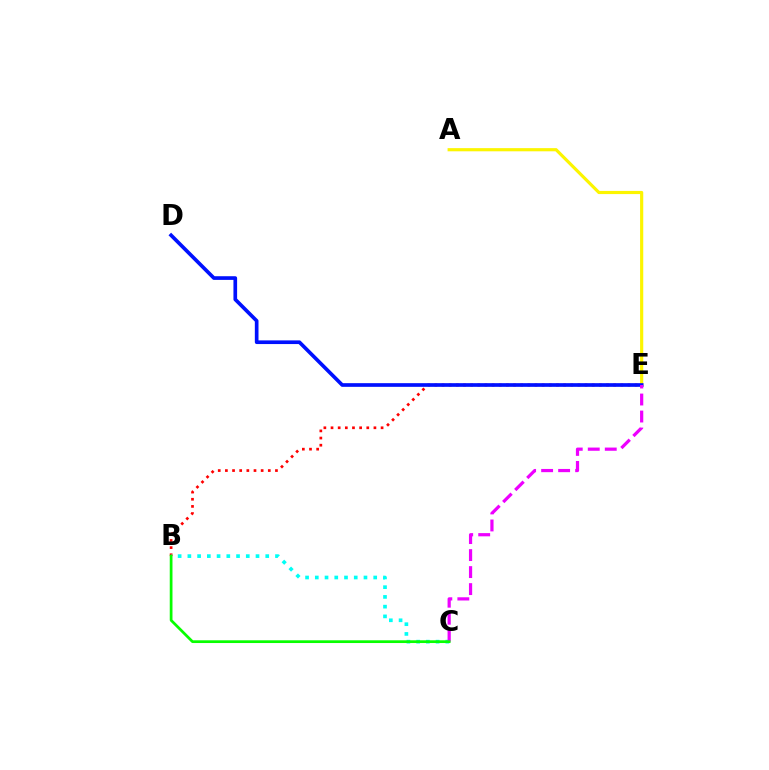{('A', 'E'): [{'color': '#fcf500', 'line_style': 'solid', 'thickness': 2.28}], ('B', 'E'): [{'color': '#ff0000', 'line_style': 'dotted', 'thickness': 1.94}], ('B', 'C'): [{'color': '#00fff6', 'line_style': 'dotted', 'thickness': 2.64}, {'color': '#08ff00', 'line_style': 'solid', 'thickness': 1.97}], ('D', 'E'): [{'color': '#0010ff', 'line_style': 'solid', 'thickness': 2.64}], ('C', 'E'): [{'color': '#ee00ff', 'line_style': 'dashed', 'thickness': 2.31}]}